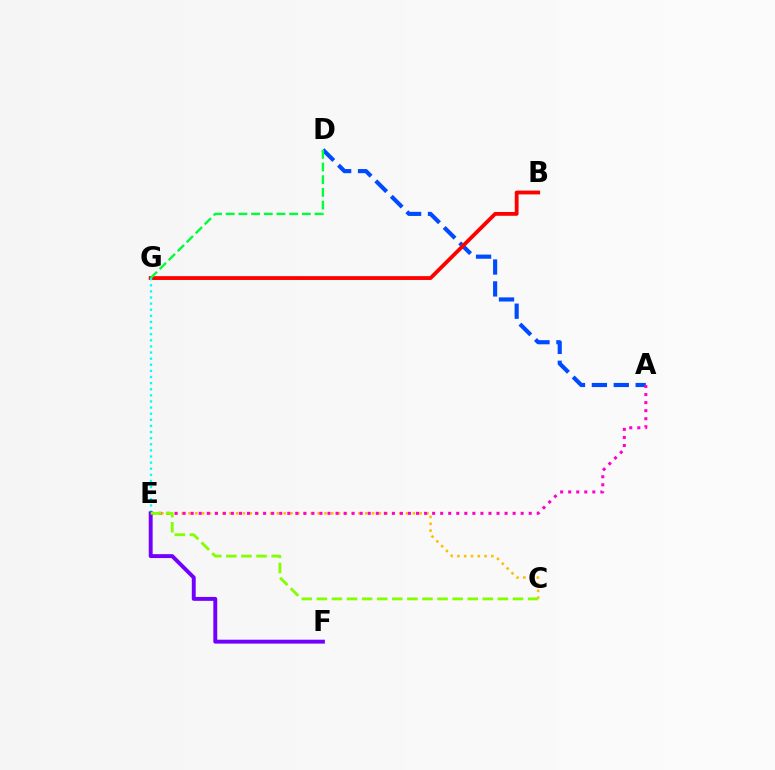{('C', 'E'): [{'color': '#ffbd00', 'line_style': 'dotted', 'thickness': 1.85}, {'color': '#84ff00', 'line_style': 'dashed', 'thickness': 2.05}], ('A', 'D'): [{'color': '#004bff', 'line_style': 'dashed', 'thickness': 2.98}], ('B', 'G'): [{'color': '#ff0000', 'line_style': 'solid', 'thickness': 2.75}], ('D', 'G'): [{'color': '#00ff39', 'line_style': 'dashed', 'thickness': 1.72}], ('A', 'E'): [{'color': '#ff00cf', 'line_style': 'dotted', 'thickness': 2.19}], ('E', 'G'): [{'color': '#00fff6', 'line_style': 'dotted', 'thickness': 1.66}], ('E', 'F'): [{'color': '#7200ff', 'line_style': 'solid', 'thickness': 2.81}]}